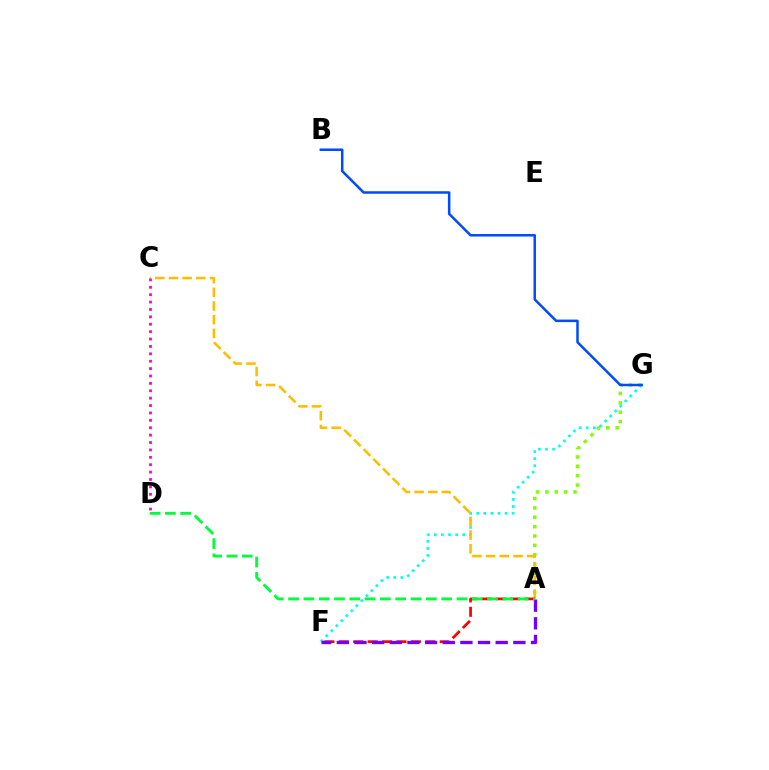{('A', 'G'): [{'color': '#84ff00', 'line_style': 'dotted', 'thickness': 2.55}], ('F', 'G'): [{'color': '#00fff6', 'line_style': 'dotted', 'thickness': 1.92}], ('A', 'C'): [{'color': '#ffbd00', 'line_style': 'dashed', 'thickness': 1.86}], ('B', 'G'): [{'color': '#004bff', 'line_style': 'solid', 'thickness': 1.81}], ('A', 'F'): [{'color': '#ff0000', 'line_style': 'dashed', 'thickness': 1.96}, {'color': '#7200ff', 'line_style': 'dashed', 'thickness': 2.4}], ('C', 'D'): [{'color': '#ff00cf', 'line_style': 'dotted', 'thickness': 2.01}], ('A', 'D'): [{'color': '#00ff39', 'line_style': 'dashed', 'thickness': 2.08}]}